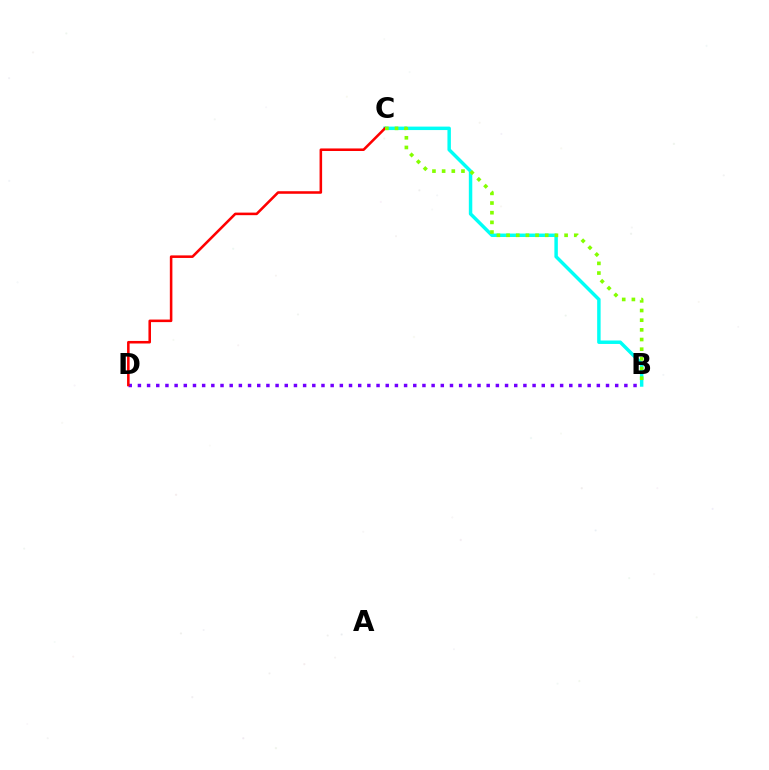{('B', 'C'): [{'color': '#00fff6', 'line_style': 'solid', 'thickness': 2.49}, {'color': '#84ff00', 'line_style': 'dotted', 'thickness': 2.63}], ('B', 'D'): [{'color': '#7200ff', 'line_style': 'dotted', 'thickness': 2.49}], ('C', 'D'): [{'color': '#ff0000', 'line_style': 'solid', 'thickness': 1.84}]}